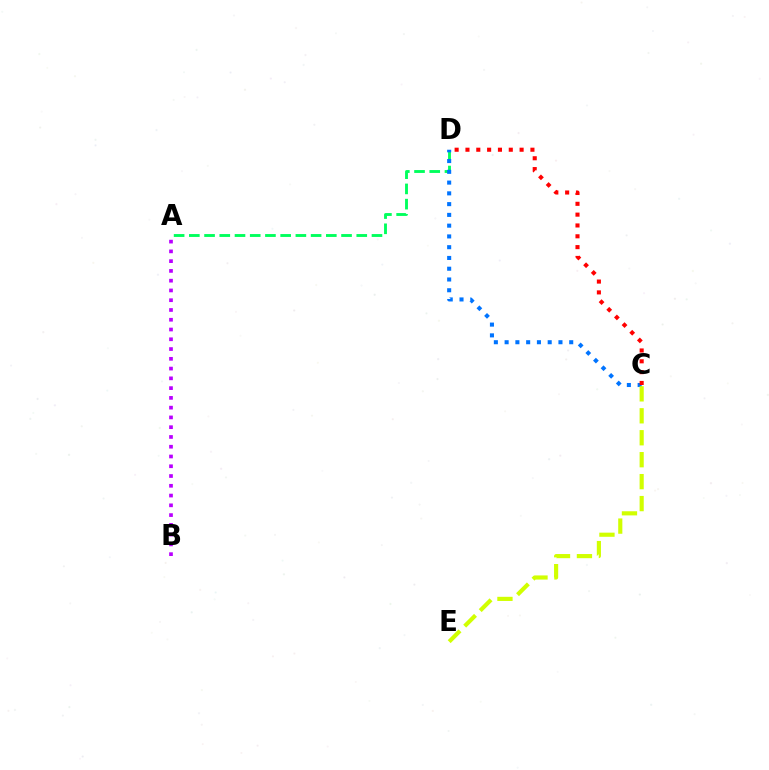{('A', 'D'): [{'color': '#00ff5c', 'line_style': 'dashed', 'thickness': 2.07}], ('A', 'B'): [{'color': '#b900ff', 'line_style': 'dotted', 'thickness': 2.65}], ('C', 'D'): [{'color': '#0074ff', 'line_style': 'dotted', 'thickness': 2.93}, {'color': '#ff0000', 'line_style': 'dotted', 'thickness': 2.94}], ('C', 'E'): [{'color': '#d1ff00', 'line_style': 'dashed', 'thickness': 2.98}]}